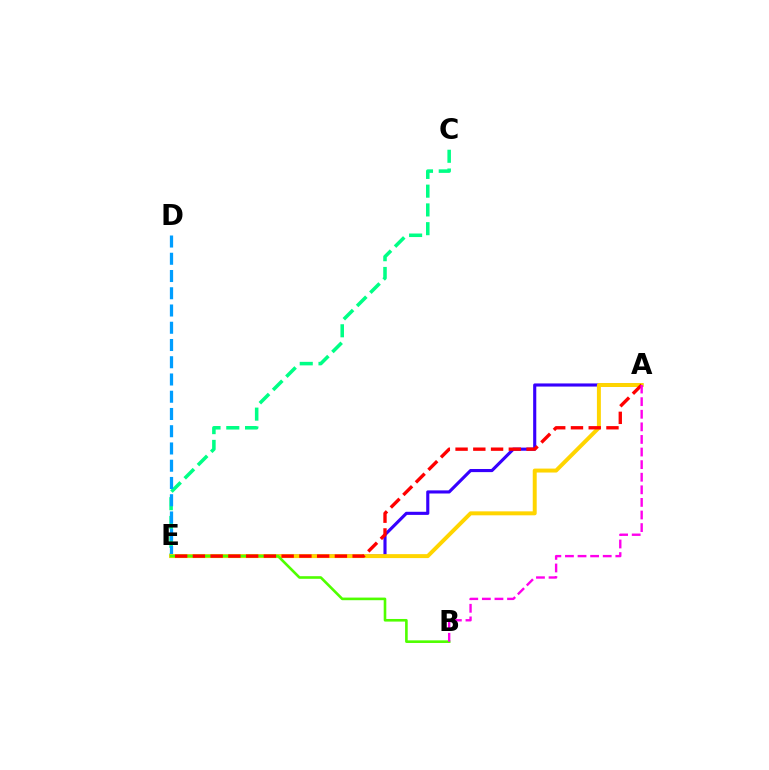{('A', 'E'): [{'color': '#3700ff', 'line_style': 'solid', 'thickness': 2.25}, {'color': '#ffd500', 'line_style': 'solid', 'thickness': 2.85}, {'color': '#ff0000', 'line_style': 'dashed', 'thickness': 2.41}], ('C', 'E'): [{'color': '#00ff86', 'line_style': 'dashed', 'thickness': 2.55}], ('D', 'E'): [{'color': '#009eff', 'line_style': 'dashed', 'thickness': 2.34}], ('B', 'E'): [{'color': '#4fff00', 'line_style': 'solid', 'thickness': 1.89}], ('A', 'B'): [{'color': '#ff00ed', 'line_style': 'dashed', 'thickness': 1.71}]}